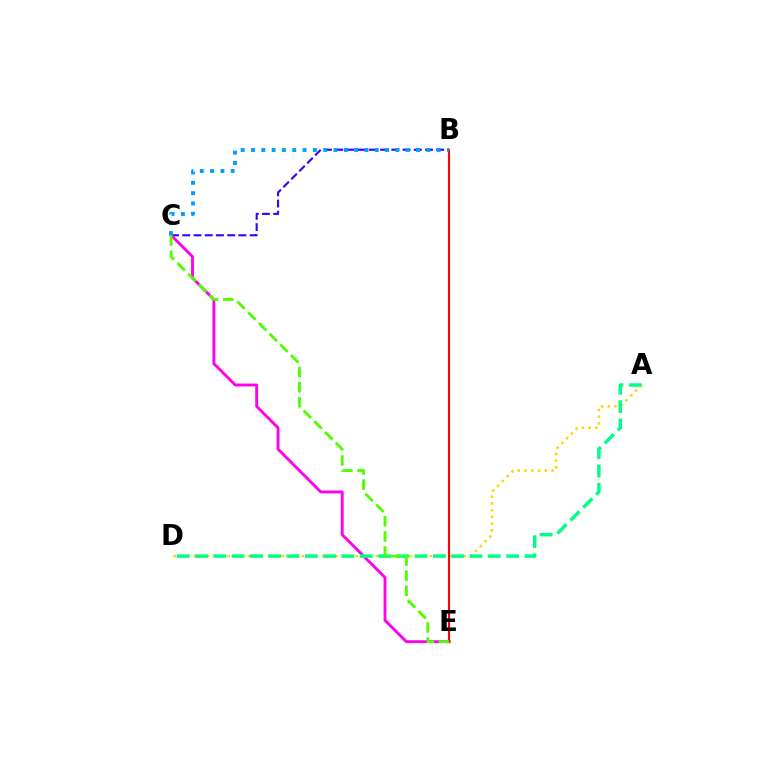{('A', 'D'): [{'color': '#ffd500', 'line_style': 'dotted', 'thickness': 1.83}, {'color': '#00ff86', 'line_style': 'dashed', 'thickness': 2.49}], ('B', 'C'): [{'color': '#3700ff', 'line_style': 'dashed', 'thickness': 1.53}, {'color': '#009eff', 'line_style': 'dotted', 'thickness': 2.8}], ('C', 'E'): [{'color': '#ff00ed', 'line_style': 'solid', 'thickness': 2.08}, {'color': '#4fff00', 'line_style': 'dashed', 'thickness': 2.06}], ('B', 'E'): [{'color': '#ff0000', 'line_style': 'solid', 'thickness': 1.55}]}